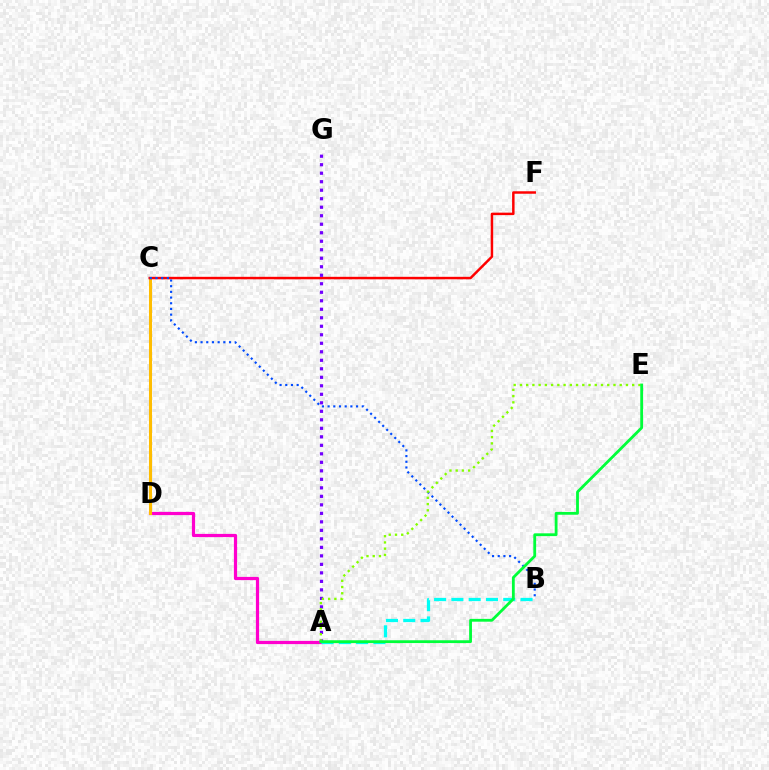{('A', 'D'): [{'color': '#ff00cf', 'line_style': 'solid', 'thickness': 2.31}], ('C', 'D'): [{'color': '#ffbd00', 'line_style': 'solid', 'thickness': 2.2}], ('C', 'F'): [{'color': '#ff0000', 'line_style': 'solid', 'thickness': 1.78}], ('A', 'B'): [{'color': '#00fff6', 'line_style': 'dashed', 'thickness': 2.35}], ('B', 'C'): [{'color': '#004bff', 'line_style': 'dotted', 'thickness': 1.55}], ('A', 'G'): [{'color': '#7200ff', 'line_style': 'dotted', 'thickness': 2.31}], ('A', 'E'): [{'color': '#84ff00', 'line_style': 'dotted', 'thickness': 1.69}, {'color': '#00ff39', 'line_style': 'solid', 'thickness': 2.02}]}